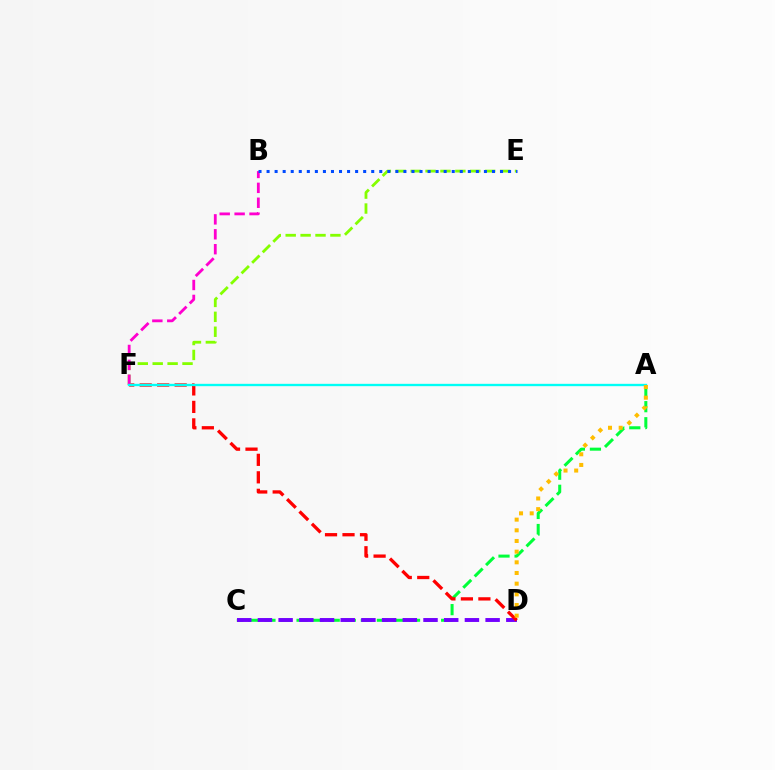{('A', 'C'): [{'color': '#00ff39', 'line_style': 'dashed', 'thickness': 2.18}], ('C', 'D'): [{'color': '#7200ff', 'line_style': 'dashed', 'thickness': 2.81}], ('D', 'F'): [{'color': '#ff0000', 'line_style': 'dashed', 'thickness': 2.38}], ('E', 'F'): [{'color': '#84ff00', 'line_style': 'dashed', 'thickness': 2.03}], ('B', 'F'): [{'color': '#ff00cf', 'line_style': 'dashed', 'thickness': 2.03}], ('A', 'F'): [{'color': '#00fff6', 'line_style': 'solid', 'thickness': 1.69}], ('A', 'D'): [{'color': '#ffbd00', 'line_style': 'dotted', 'thickness': 2.9}], ('B', 'E'): [{'color': '#004bff', 'line_style': 'dotted', 'thickness': 2.19}]}